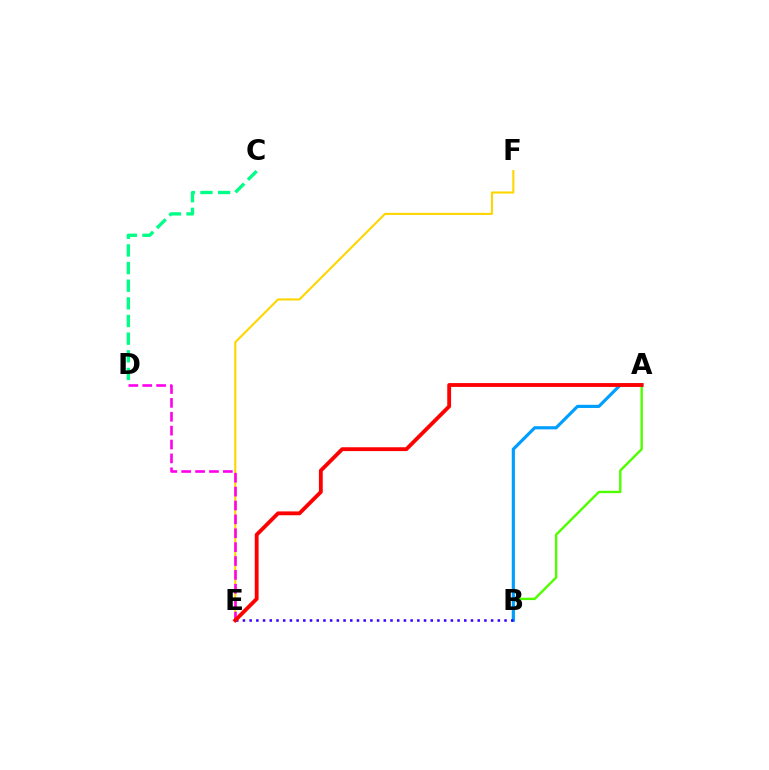{('C', 'D'): [{'color': '#00ff86', 'line_style': 'dashed', 'thickness': 2.4}], ('E', 'F'): [{'color': '#ffd500', 'line_style': 'solid', 'thickness': 1.5}], ('A', 'B'): [{'color': '#4fff00', 'line_style': 'solid', 'thickness': 1.72}, {'color': '#009eff', 'line_style': 'solid', 'thickness': 2.27}], ('B', 'E'): [{'color': '#3700ff', 'line_style': 'dotted', 'thickness': 1.82}], ('D', 'E'): [{'color': '#ff00ed', 'line_style': 'dashed', 'thickness': 1.89}], ('A', 'E'): [{'color': '#ff0000', 'line_style': 'solid', 'thickness': 2.76}]}